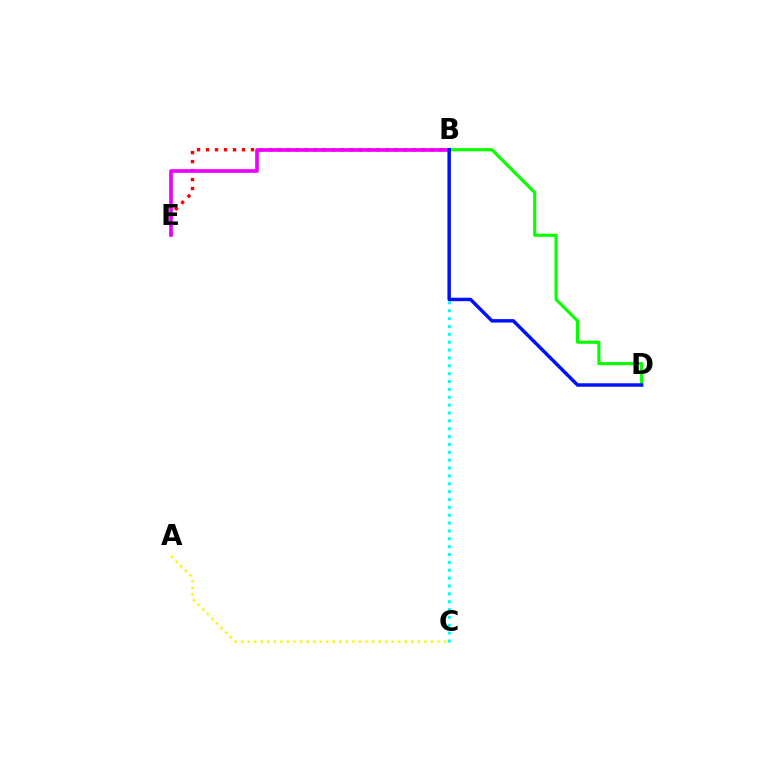{('B', 'D'): [{'color': '#08ff00', 'line_style': 'solid', 'thickness': 2.27}, {'color': '#0010ff', 'line_style': 'solid', 'thickness': 2.49}], ('B', 'E'): [{'color': '#ff0000', 'line_style': 'dotted', 'thickness': 2.44}, {'color': '#ee00ff', 'line_style': 'solid', 'thickness': 2.62}], ('B', 'C'): [{'color': '#00fff6', 'line_style': 'dotted', 'thickness': 2.14}], ('A', 'C'): [{'color': '#fcf500', 'line_style': 'dotted', 'thickness': 1.78}]}